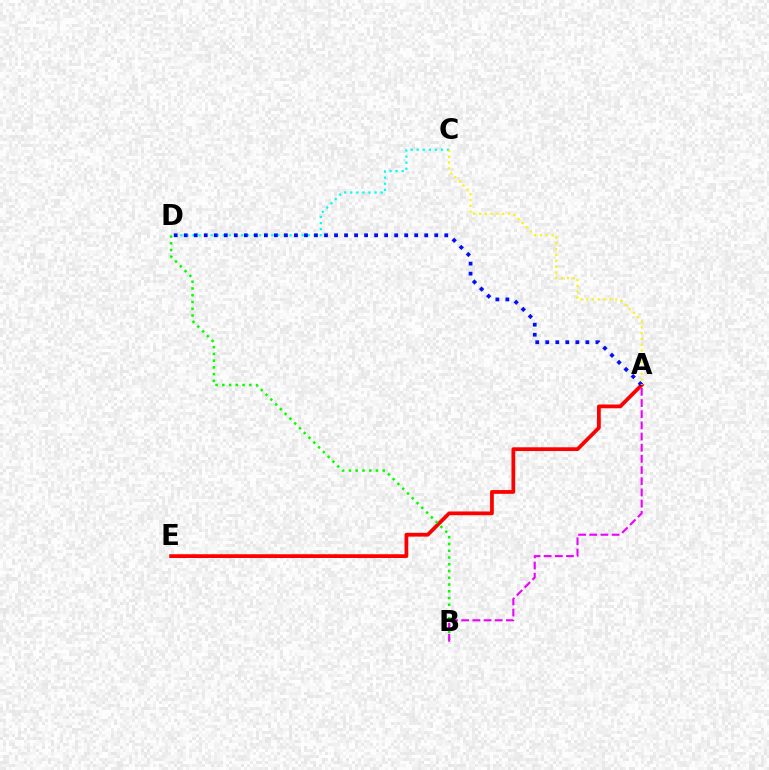{('A', 'E'): [{'color': '#ff0000', 'line_style': 'solid', 'thickness': 2.7}], ('C', 'D'): [{'color': '#00fff6', 'line_style': 'dotted', 'thickness': 1.65}], ('A', 'D'): [{'color': '#0010ff', 'line_style': 'dotted', 'thickness': 2.72}], ('A', 'C'): [{'color': '#fcf500', 'line_style': 'dotted', 'thickness': 1.58}], ('B', 'D'): [{'color': '#08ff00', 'line_style': 'dotted', 'thickness': 1.83}], ('A', 'B'): [{'color': '#ee00ff', 'line_style': 'dashed', 'thickness': 1.52}]}